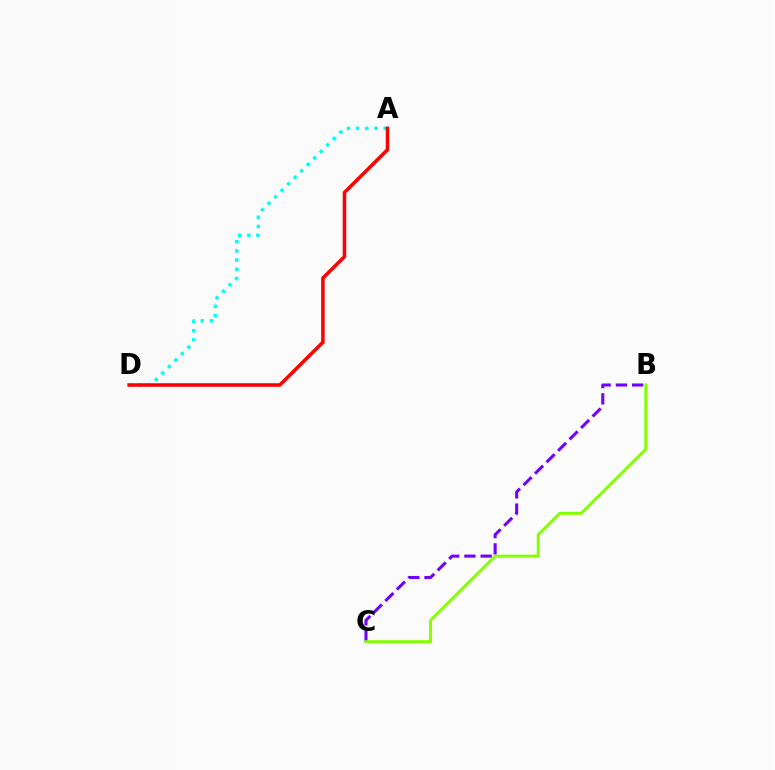{('A', 'D'): [{'color': '#00fff6', 'line_style': 'dotted', 'thickness': 2.5}, {'color': '#ff0000', 'line_style': 'solid', 'thickness': 2.54}], ('B', 'C'): [{'color': '#7200ff', 'line_style': 'dashed', 'thickness': 2.21}, {'color': '#84ff00', 'line_style': 'solid', 'thickness': 2.12}]}